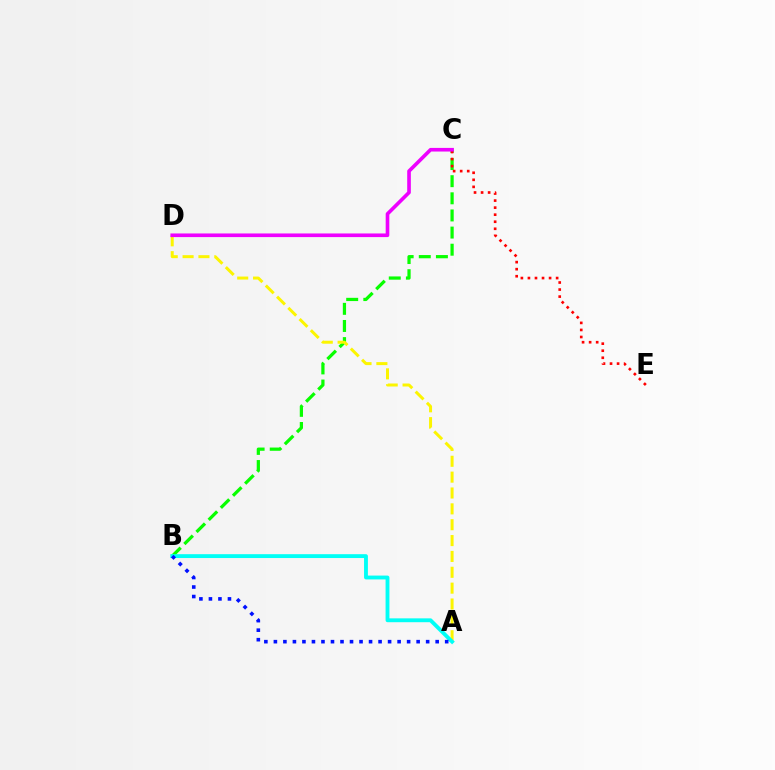{('B', 'C'): [{'color': '#08ff00', 'line_style': 'dashed', 'thickness': 2.33}], ('A', 'D'): [{'color': '#fcf500', 'line_style': 'dashed', 'thickness': 2.15}], ('A', 'B'): [{'color': '#00fff6', 'line_style': 'solid', 'thickness': 2.77}, {'color': '#0010ff', 'line_style': 'dotted', 'thickness': 2.59}], ('C', 'E'): [{'color': '#ff0000', 'line_style': 'dotted', 'thickness': 1.92}], ('C', 'D'): [{'color': '#ee00ff', 'line_style': 'solid', 'thickness': 2.61}]}